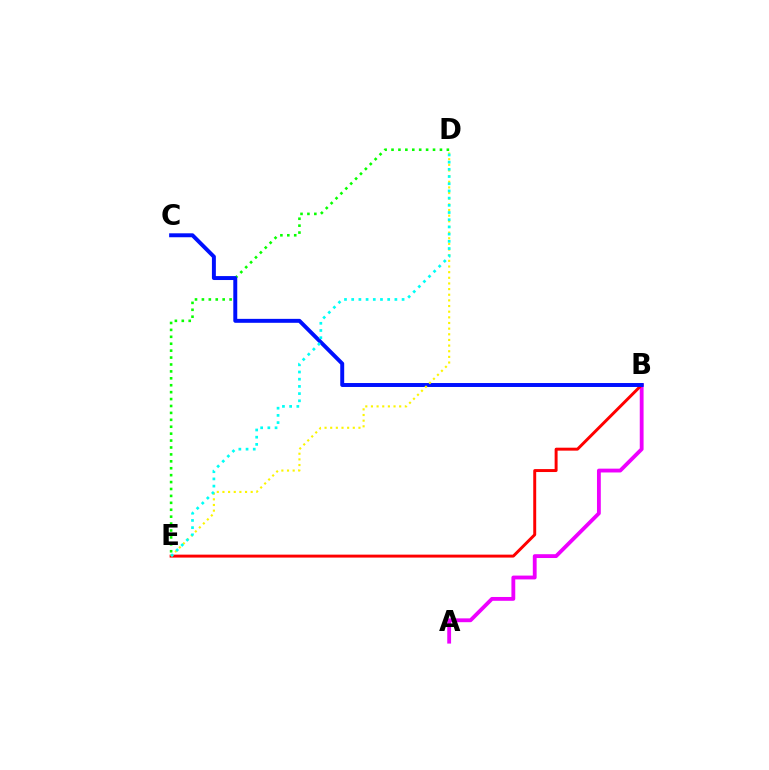{('A', 'B'): [{'color': '#ee00ff', 'line_style': 'solid', 'thickness': 2.75}], ('B', 'E'): [{'color': '#ff0000', 'line_style': 'solid', 'thickness': 2.12}], ('D', 'E'): [{'color': '#08ff00', 'line_style': 'dotted', 'thickness': 1.88}, {'color': '#fcf500', 'line_style': 'dotted', 'thickness': 1.53}, {'color': '#00fff6', 'line_style': 'dotted', 'thickness': 1.96}], ('B', 'C'): [{'color': '#0010ff', 'line_style': 'solid', 'thickness': 2.84}]}